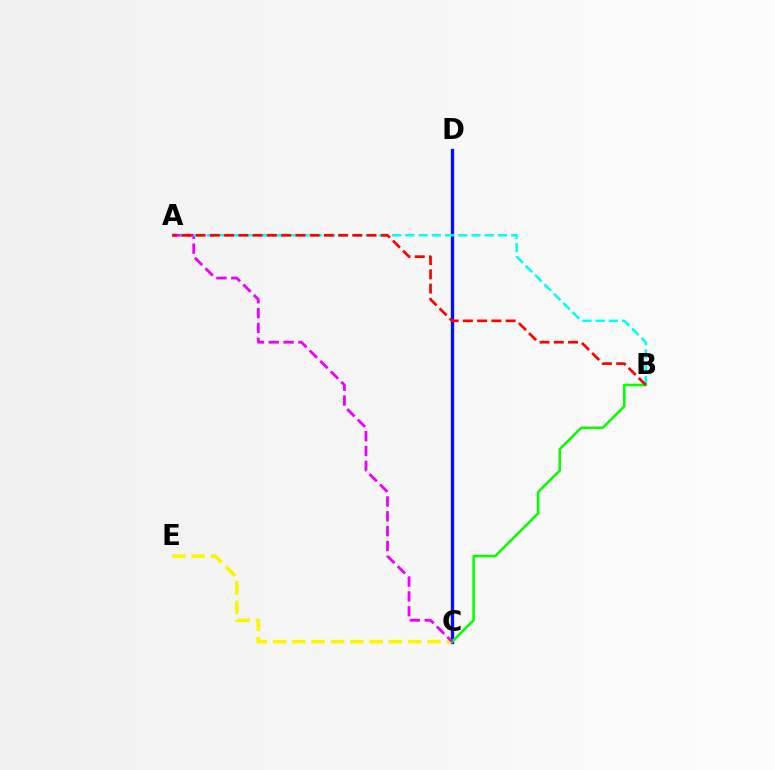{('C', 'D'): [{'color': '#0010ff', 'line_style': 'solid', 'thickness': 2.38}], ('C', 'E'): [{'color': '#fcf500', 'line_style': 'dashed', 'thickness': 2.62}], ('B', 'C'): [{'color': '#08ff00', 'line_style': 'solid', 'thickness': 1.84}], ('A', 'C'): [{'color': '#ee00ff', 'line_style': 'dashed', 'thickness': 2.02}], ('A', 'B'): [{'color': '#00fff6', 'line_style': 'dashed', 'thickness': 1.8}, {'color': '#ff0000', 'line_style': 'dashed', 'thickness': 1.94}]}